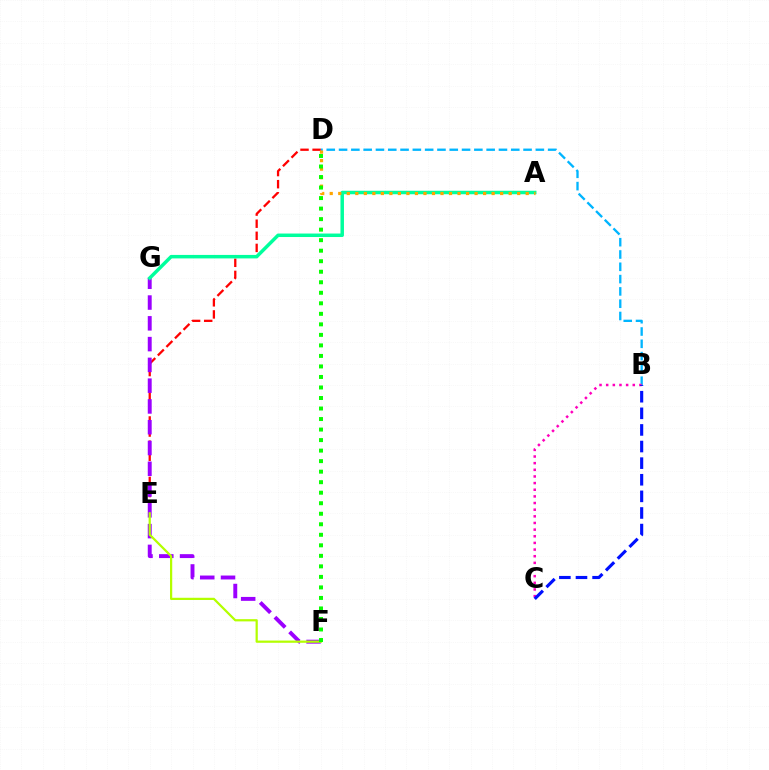{('B', 'D'): [{'color': '#00b5ff', 'line_style': 'dashed', 'thickness': 1.67}], ('D', 'E'): [{'color': '#ff0000', 'line_style': 'dashed', 'thickness': 1.64}], ('F', 'G'): [{'color': '#9b00ff', 'line_style': 'dashed', 'thickness': 2.82}], ('E', 'F'): [{'color': '#b3ff00', 'line_style': 'solid', 'thickness': 1.6}], ('B', 'C'): [{'color': '#ff00bd', 'line_style': 'dotted', 'thickness': 1.81}, {'color': '#0010ff', 'line_style': 'dashed', 'thickness': 2.26}], ('A', 'G'): [{'color': '#00ff9d', 'line_style': 'solid', 'thickness': 2.51}], ('A', 'D'): [{'color': '#ffa500', 'line_style': 'dotted', 'thickness': 2.32}], ('D', 'F'): [{'color': '#08ff00', 'line_style': 'dotted', 'thickness': 2.86}]}